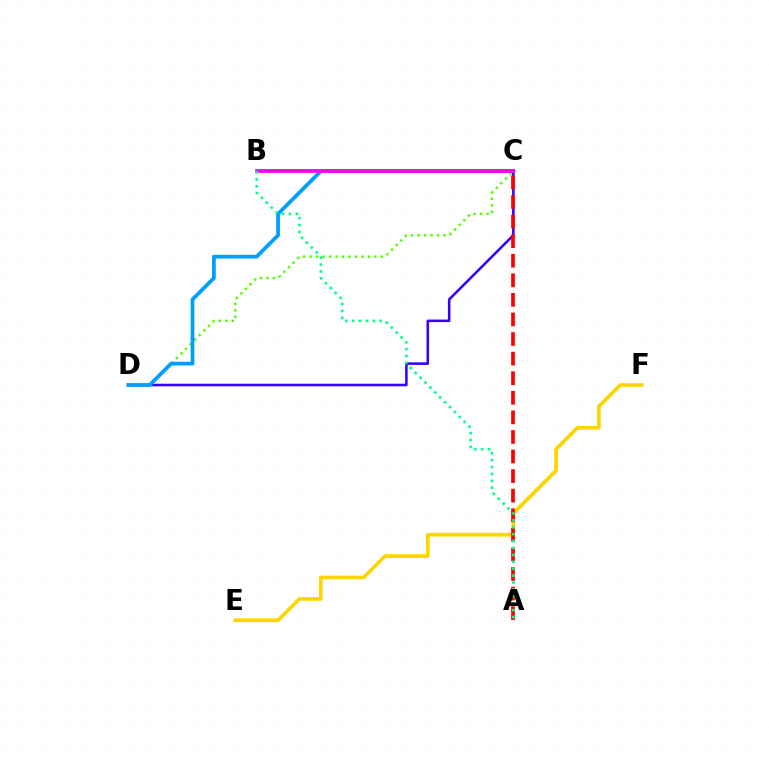{('E', 'F'): [{'color': '#ffd500', 'line_style': 'solid', 'thickness': 2.66}], ('C', 'D'): [{'color': '#4fff00', 'line_style': 'dotted', 'thickness': 1.76}, {'color': '#3700ff', 'line_style': 'solid', 'thickness': 1.84}, {'color': '#009eff', 'line_style': 'solid', 'thickness': 2.7}], ('B', 'C'): [{'color': '#ff00ed', 'line_style': 'solid', 'thickness': 2.71}], ('A', 'C'): [{'color': '#ff0000', 'line_style': 'dashed', 'thickness': 2.66}], ('A', 'B'): [{'color': '#00ff86', 'line_style': 'dotted', 'thickness': 1.88}]}